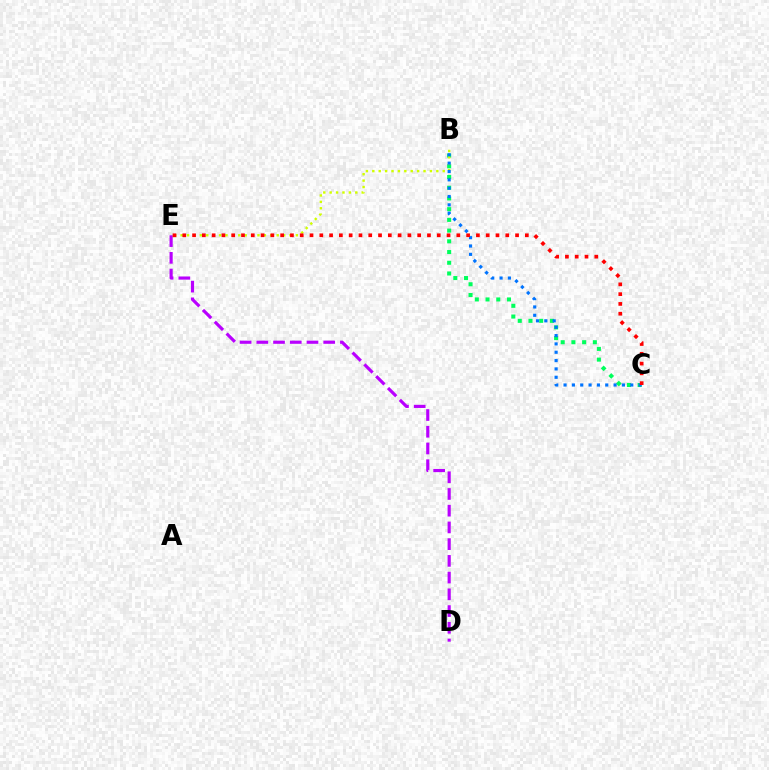{('B', 'C'): [{'color': '#00ff5c', 'line_style': 'dotted', 'thickness': 2.91}, {'color': '#0074ff', 'line_style': 'dotted', 'thickness': 2.27}], ('B', 'E'): [{'color': '#d1ff00', 'line_style': 'dotted', 'thickness': 1.74}], ('D', 'E'): [{'color': '#b900ff', 'line_style': 'dashed', 'thickness': 2.27}], ('C', 'E'): [{'color': '#ff0000', 'line_style': 'dotted', 'thickness': 2.66}]}